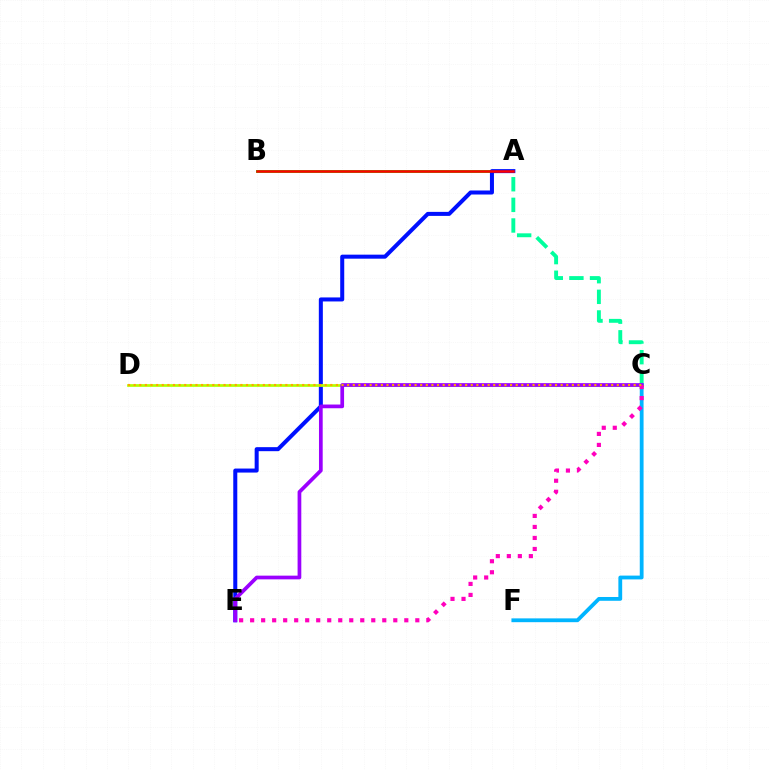{('A', 'B'): [{'color': '#08ff00', 'line_style': 'solid', 'thickness': 2.07}, {'color': '#ff0000', 'line_style': 'solid', 'thickness': 1.82}], ('A', 'E'): [{'color': '#0010ff', 'line_style': 'solid', 'thickness': 2.89}], ('C', 'D'): [{'color': '#b3ff00', 'line_style': 'solid', 'thickness': 1.96}, {'color': '#ffa500', 'line_style': 'dotted', 'thickness': 1.53}], ('A', 'C'): [{'color': '#00ff9d', 'line_style': 'dashed', 'thickness': 2.8}], ('C', 'F'): [{'color': '#00b5ff', 'line_style': 'solid', 'thickness': 2.74}], ('C', 'E'): [{'color': '#9b00ff', 'line_style': 'solid', 'thickness': 2.67}, {'color': '#ff00bd', 'line_style': 'dotted', 'thickness': 2.99}]}